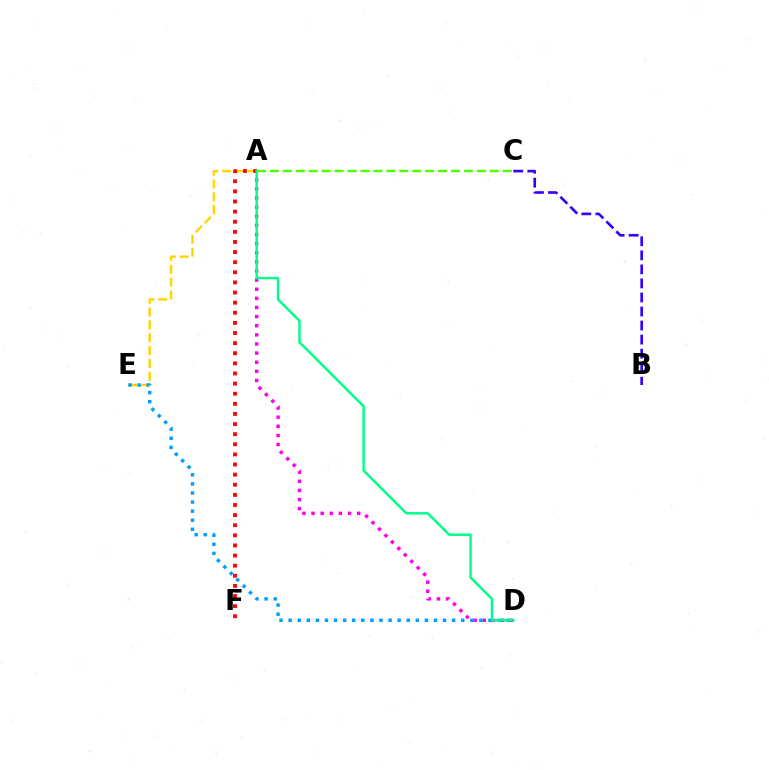{('A', 'D'): [{'color': '#ff00ed', 'line_style': 'dotted', 'thickness': 2.48}, {'color': '#00ff86', 'line_style': 'solid', 'thickness': 1.76}], ('A', 'E'): [{'color': '#ffd500', 'line_style': 'dashed', 'thickness': 1.74}], ('B', 'C'): [{'color': '#3700ff', 'line_style': 'dashed', 'thickness': 1.91}], ('A', 'F'): [{'color': '#ff0000', 'line_style': 'dotted', 'thickness': 2.75}], ('D', 'E'): [{'color': '#009eff', 'line_style': 'dotted', 'thickness': 2.47}], ('A', 'C'): [{'color': '#4fff00', 'line_style': 'dashed', 'thickness': 1.76}]}